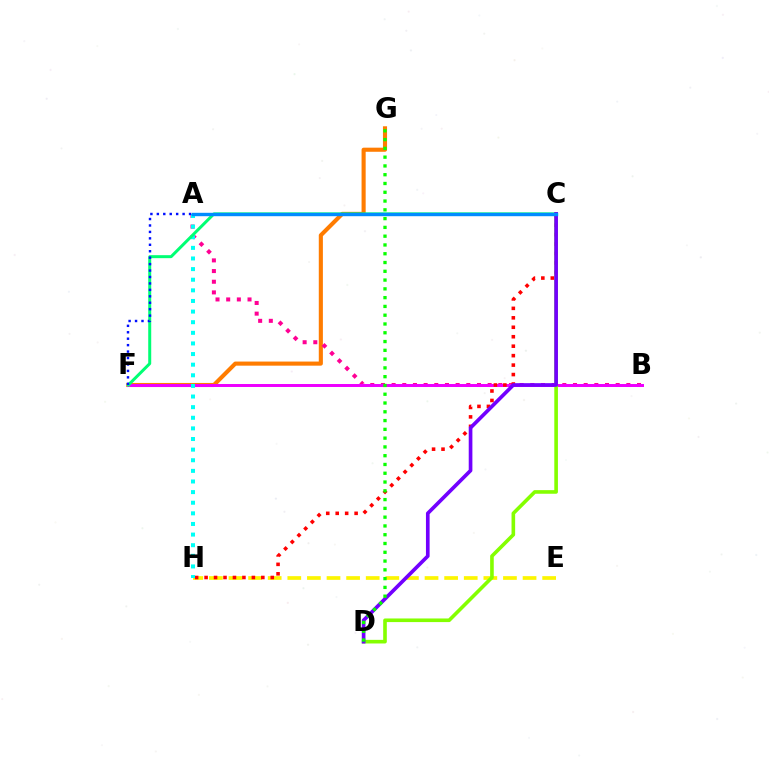{('F', 'G'): [{'color': '#ff7c00', 'line_style': 'solid', 'thickness': 2.96}], ('E', 'H'): [{'color': '#fcf500', 'line_style': 'dashed', 'thickness': 2.66}], ('A', 'B'): [{'color': '#ff0094', 'line_style': 'dotted', 'thickness': 2.9}], ('B', 'F'): [{'color': '#ee00ff', 'line_style': 'solid', 'thickness': 2.14}], ('C', 'H'): [{'color': '#ff0000', 'line_style': 'dotted', 'thickness': 2.57}], ('A', 'H'): [{'color': '#00fff6', 'line_style': 'dotted', 'thickness': 2.89}], ('C', 'F'): [{'color': '#00ff74', 'line_style': 'solid', 'thickness': 2.16}], ('C', 'D'): [{'color': '#84ff00', 'line_style': 'solid', 'thickness': 2.61}, {'color': '#7200ff', 'line_style': 'solid', 'thickness': 2.64}], ('A', 'F'): [{'color': '#0010ff', 'line_style': 'dotted', 'thickness': 1.75}], ('A', 'C'): [{'color': '#008cff', 'line_style': 'solid', 'thickness': 2.45}], ('D', 'G'): [{'color': '#08ff00', 'line_style': 'dotted', 'thickness': 2.39}]}